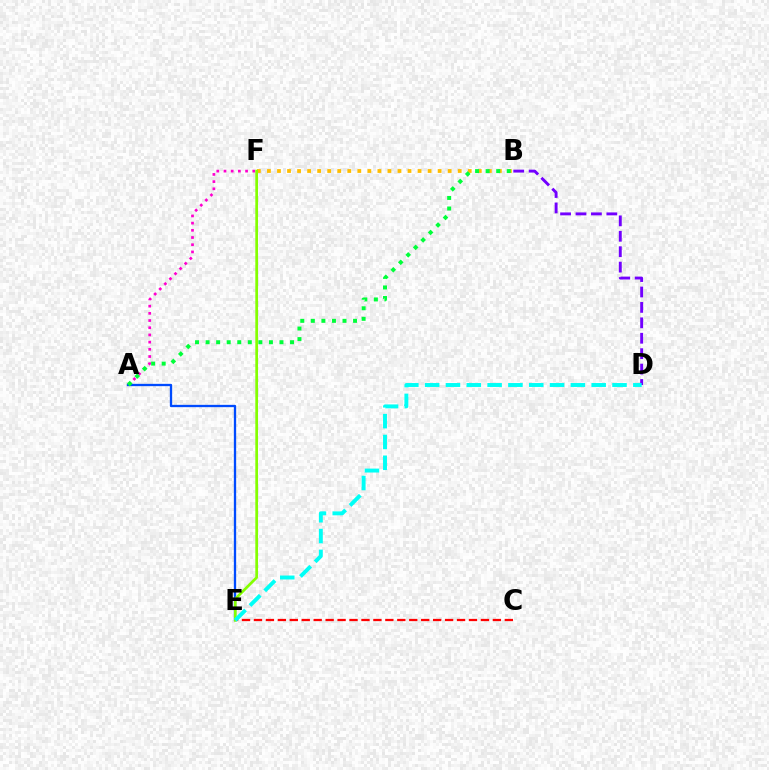{('A', 'F'): [{'color': '#ff00cf', 'line_style': 'dotted', 'thickness': 1.96}], ('A', 'E'): [{'color': '#004bff', 'line_style': 'solid', 'thickness': 1.67}], ('B', 'D'): [{'color': '#7200ff', 'line_style': 'dashed', 'thickness': 2.09}], ('C', 'E'): [{'color': '#ff0000', 'line_style': 'dashed', 'thickness': 1.62}], ('B', 'F'): [{'color': '#ffbd00', 'line_style': 'dotted', 'thickness': 2.73}], ('E', 'F'): [{'color': '#84ff00', 'line_style': 'solid', 'thickness': 1.95}], ('A', 'B'): [{'color': '#00ff39', 'line_style': 'dotted', 'thickness': 2.87}], ('D', 'E'): [{'color': '#00fff6', 'line_style': 'dashed', 'thickness': 2.83}]}